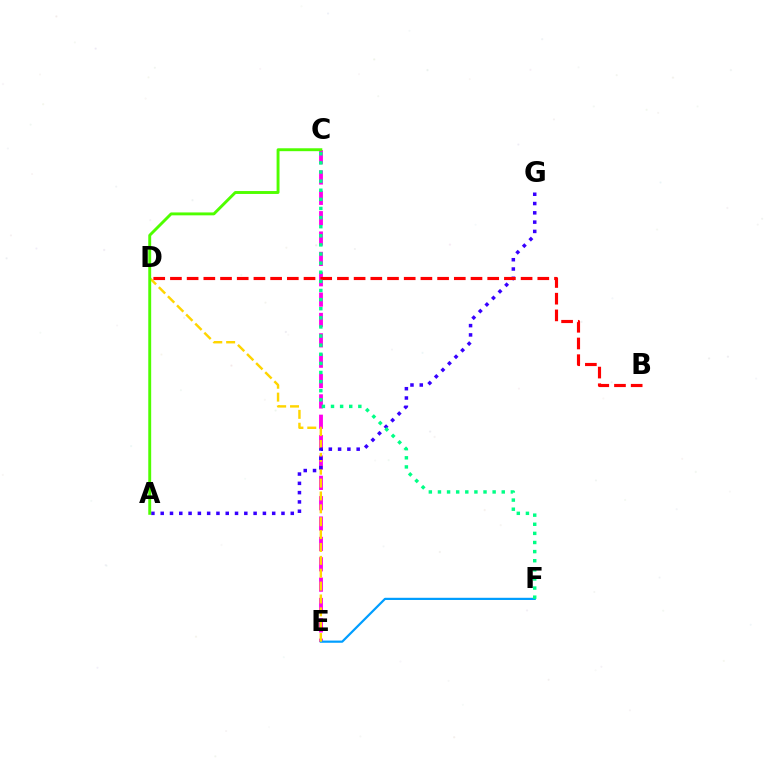{('C', 'E'): [{'color': '#ff00ed', 'line_style': 'dashed', 'thickness': 2.77}], ('E', 'F'): [{'color': '#009eff', 'line_style': 'solid', 'thickness': 1.59}], ('D', 'E'): [{'color': '#ffd500', 'line_style': 'dashed', 'thickness': 1.75}], ('A', 'G'): [{'color': '#3700ff', 'line_style': 'dotted', 'thickness': 2.52}], ('B', 'D'): [{'color': '#ff0000', 'line_style': 'dashed', 'thickness': 2.27}], ('A', 'C'): [{'color': '#4fff00', 'line_style': 'solid', 'thickness': 2.09}], ('C', 'F'): [{'color': '#00ff86', 'line_style': 'dotted', 'thickness': 2.48}]}